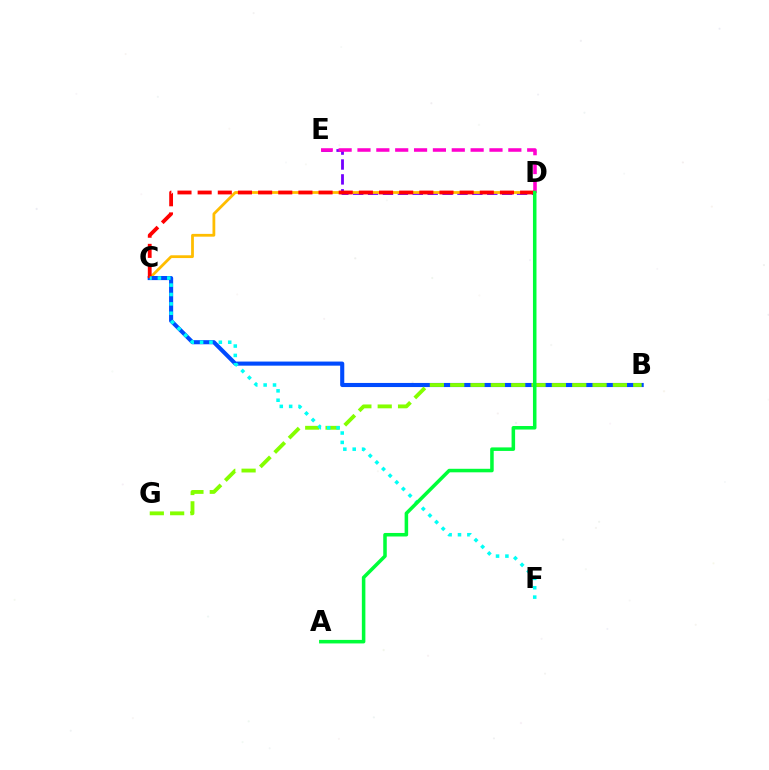{('D', 'E'): [{'color': '#7200ff', 'line_style': 'dashed', 'thickness': 2.02}, {'color': '#ff00cf', 'line_style': 'dashed', 'thickness': 2.56}], ('C', 'D'): [{'color': '#ffbd00', 'line_style': 'solid', 'thickness': 2.0}, {'color': '#ff0000', 'line_style': 'dashed', 'thickness': 2.74}], ('B', 'C'): [{'color': '#004bff', 'line_style': 'solid', 'thickness': 2.95}], ('B', 'G'): [{'color': '#84ff00', 'line_style': 'dashed', 'thickness': 2.76}], ('C', 'F'): [{'color': '#00fff6', 'line_style': 'dotted', 'thickness': 2.55}], ('A', 'D'): [{'color': '#00ff39', 'line_style': 'solid', 'thickness': 2.54}]}